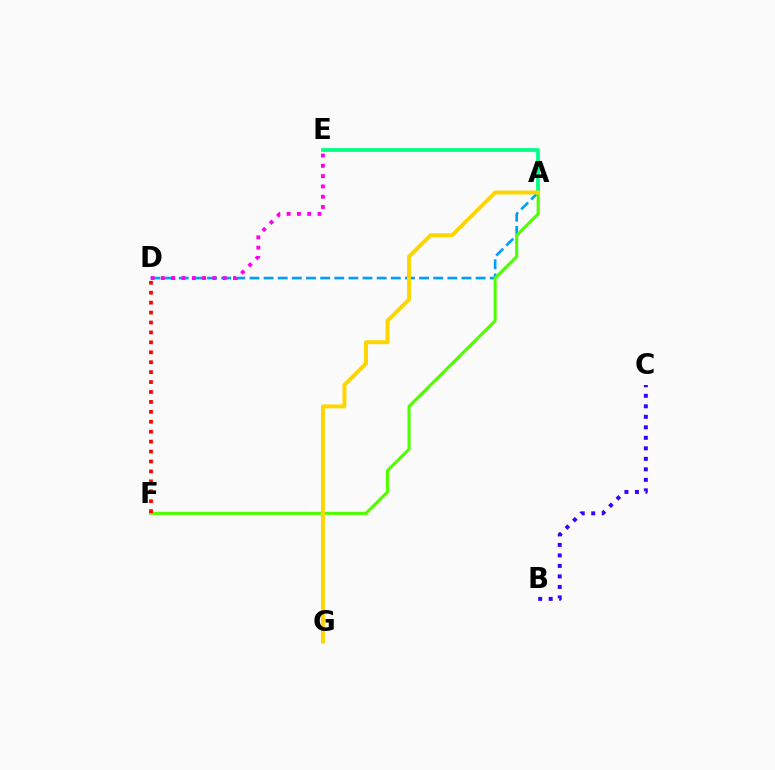{('A', 'D'): [{'color': '#009eff', 'line_style': 'dashed', 'thickness': 1.92}], ('A', 'E'): [{'color': '#00ff86', 'line_style': 'solid', 'thickness': 2.71}], ('D', 'E'): [{'color': '#ff00ed', 'line_style': 'dotted', 'thickness': 2.8}], ('A', 'F'): [{'color': '#4fff00', 'line_style': 'solid', 'thickness': 2.23}], ('D', 'F'): [{'color': '#ff0000', 'line_style': 'dotted', 'thickness': 2.7}], ('B', 'C'): [{'color': '#3700ff', 'line_style': 'dotted', 'thickness': 2.85}], ('A', 'G'): [{'color': '#ffd500', 'line_style': 'solid', 'thickness': 2.85}]}